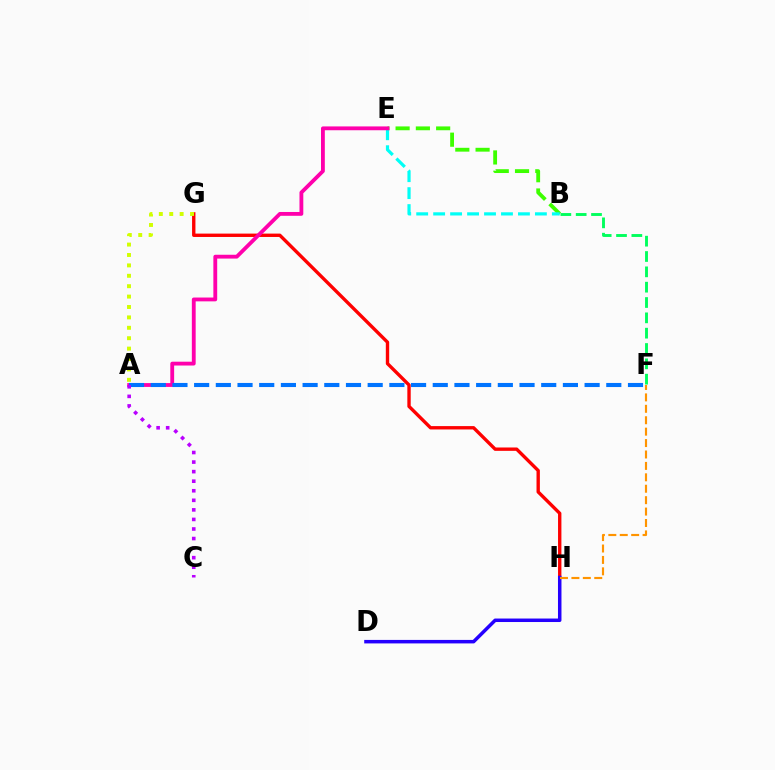{('G', 'H'): [{'color': '#ff0000', 'line_style': 'solid', 'thickness': 2.42}], ('D', 'H'): [{'color': '#2500ff', 'line_style': 'solid', 'thickness': 2.52}], ('F', 'H'): [{'color': '#ff9400', 'line_style': 'dashed', 'thickness': 1.55}], ('B', 'E'): [{'color': '#3dff00', 'line_style': 'dashed', 'thickness': 2.75}, {'color': '#00fff6', 'line_style': 'dashed', 'thickness': 2.3}], ('A', 'E'): [{'color': '#ff00ac', 'line_style': 'solid', 'thickness': 2.75}], ('A', 'G'): [{'color': '#d1ff00', 'line_style': 'dotted', 'thickness': 2.83}], ('B', 'F'): [{'color': '#00ff5c', 'line_style': 'dashed', 'thickness': 2.08}], ('A', 'F'): [{'color': '#0074ff', 'line_style': 'dashed', 'thickness': 2.95}], ('A', 'C'): [{'color': '#b900ff', 'line_style': 'dotted', 'thickness': 2.6}]}